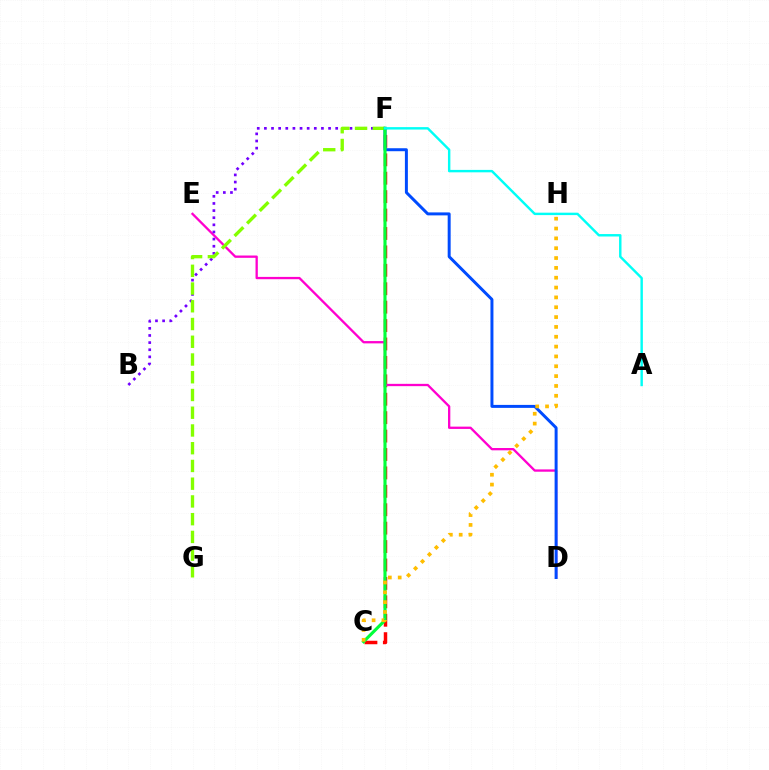{('C', 'F'): [{'color': '#ff0000', 'line_style': 'dashed', 'thickness': 2.5}, {'color': '#00ff39', 'line_style': 'solid', 'thickness': 2.25}], ('D', 'E'): [{'color': '#ff00cf', 'line_style': 'solid', 'thickness': 1.66}], ('D', 'F'): [{'color': '#004bff', 'line_style': 'solid', 'thickness': 2.14}], ('B', 'F'): [{'color': '#7200ff', 'line_style': 'dotted', 'thickness': 1.94}], ('F', 'G'): [{'color': '#84ff00', 'line_style': 'dashed', 'thickness': 2.41}], ('A', 'F'): [{'color': '#00fff6', 'line_style': 'solid', 'thickness': 1.75}], ('C', 'H'): [{'color': '#ffbd00', 'line_style': 'dotted', 'thickness': 2.67}]}